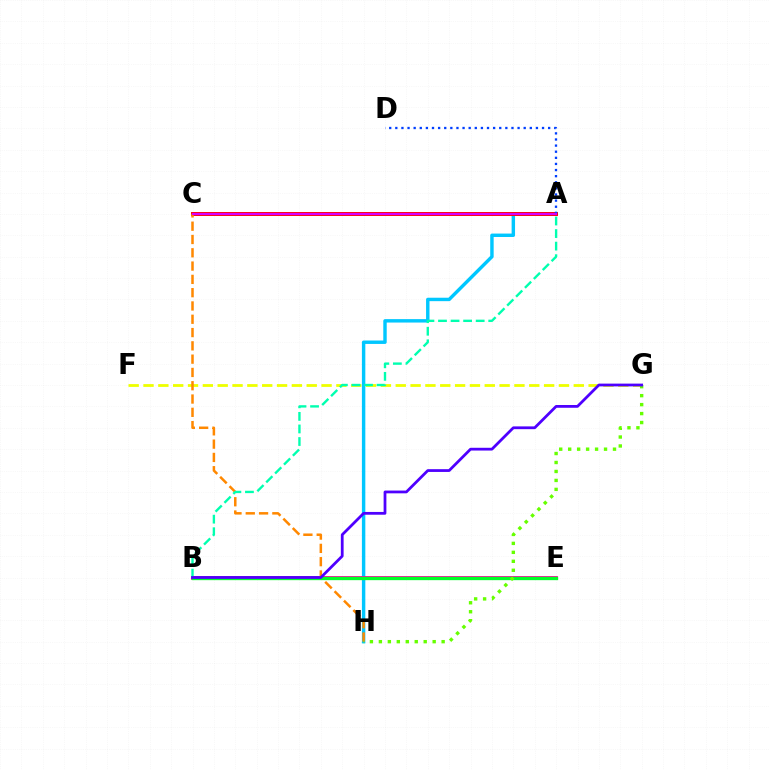{('F', 'G'): [{'color': '#eeff00', 'line_style': 'dashed', 'thickness': 2.02}], ('A', 'H'): [{'color': '#00c7ff', 'line_style': 'solid', 'thickness': 2.47}], ('A', 'C'): [{'color': '#ff0000', 'line_style': 'solid', 'thickness': 2.83}, {'color': '#d600ff', 'line_style': 'solid', 'thickness': 1.57}], ('B', 'E'): [{'color': '#ff00a0', 'line_style': 'solid', 'thickness': 2.76}, {'color': '#00ff27', 'line_style': 'solid', 'thickness': 2.39}], ('C', 'H'): [{'color': '#ff8800', 'line_style': 'dashed', 'thickness': 1.81}], ('A', 'D'): [{'color': '#003fff', 'line_style': 'dotted', 'thickness': 1.66}], ('A', 'B'): [{'color': '#00ffaf', 'line_style': 'dashed', 'thickness': 1.71}], ('G', 'H'): [{'color': '#66ff00', 'line_style': 'dotted', 'thickness': 2.44}], ('B', 'G'): [{'color': '#4f00ff', 'line_style': 'solid', 'thickness': 2.0}]}